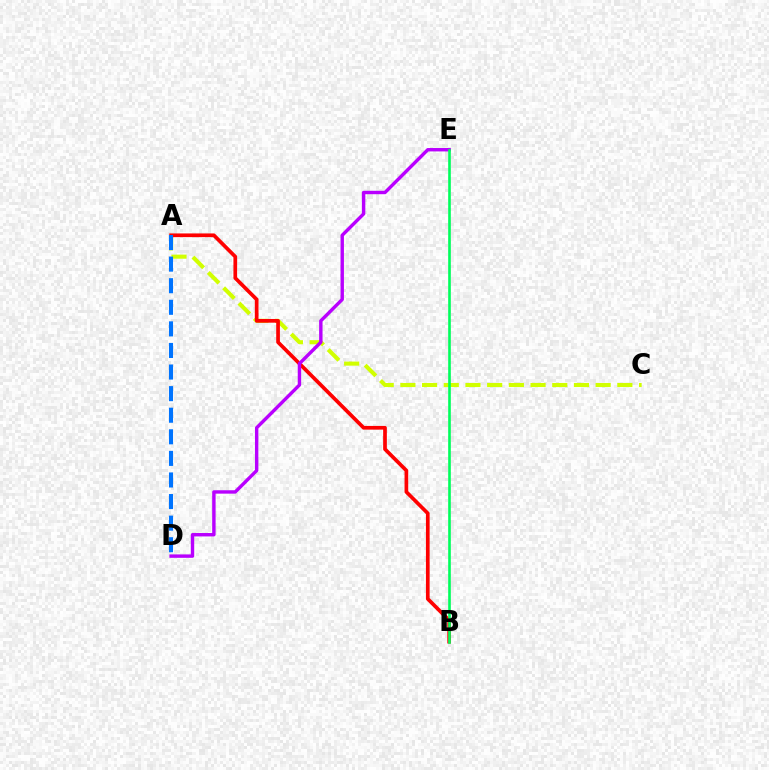{('A', 'C'): [{'color': '#d1ff00', 'line_style': 'dashed', 'thickness': 2.95}], ('A', 'B'): [{'color': '#ff0000', 'line_style': 'solid', 'thickness': 2.66}], ('D', 'E'): [{'color': '#b900ff', 'line_style': 'solid', 'thickness': 2.45}], ('B', 'E'): [{'color': '#00ff5c', 'line_style': 'solid', 'thickness': 1.9}], ('A', 'D'): [{'color': '#0074ff', 'line_style': 'dashed', 'thickness': 2.93}]}